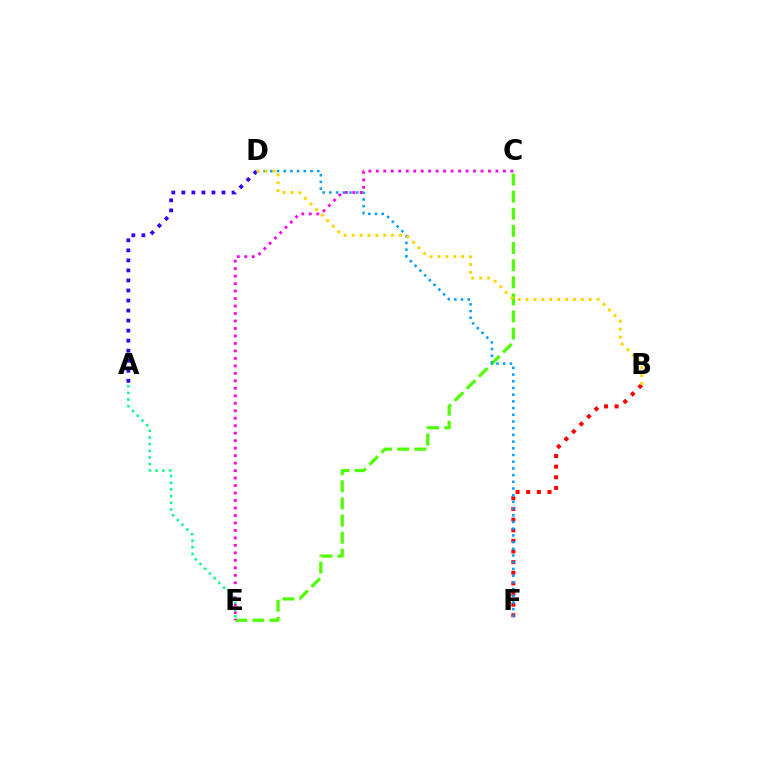{('B', 'F'): [{'color': '#ff0000', 'line_style': 'dotted', 'thickness': 2.89}], ('A', 'D'): [{'color': '#3700ff', 'line_style': 'dotted', 'thickness': 2.73}], ('C', 'E'): [{'color': '#4fff00', 'line_style': 'dashed', 'thickness': 2.32}, {'color': '#ff00ed', 'line_style': 'dotted', 'thickness': 2.03}], ('D', 'F'): [{'color': '#009eff', 'line_style': 'dotted', 'thickness': 1.82}], ('A', 'E'): [{'color': '#00ff86', 'line_style': 'dotted', 'thickness': 1.81}], ('B', 'D'): [{'color': '#ffd500', 'line_style': 'dotted', 'thickness': 2.14}]}